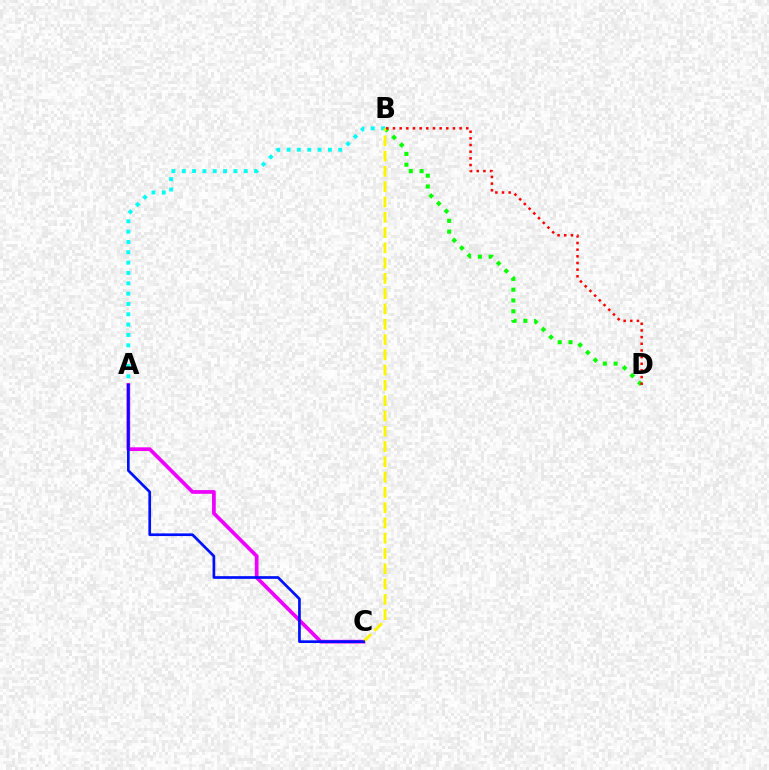{('B', 'D'): [{'color': '#08ff00', 'line_style': 'dotted', 'thickness': 2.93}, {'color': '#ff0000', 'line_style': 'dotted', 'thickness': 1.81}], ('A', 'B'): [{'color': '#00fff6', 'line_style': 'dotted', 'thickness': 2.81}], ('A', 'C'): [{'color': '#ee00ff', 'line_style': 'solid', 'thickness': 2.67}, {'color': '#0010ff', 'line_style': 'solid', 'thickness': 1.94}], ('B', 'C'): [{'color': '#fcf500', 'line_style': 'dashed', 'thickness': 2.08}]}